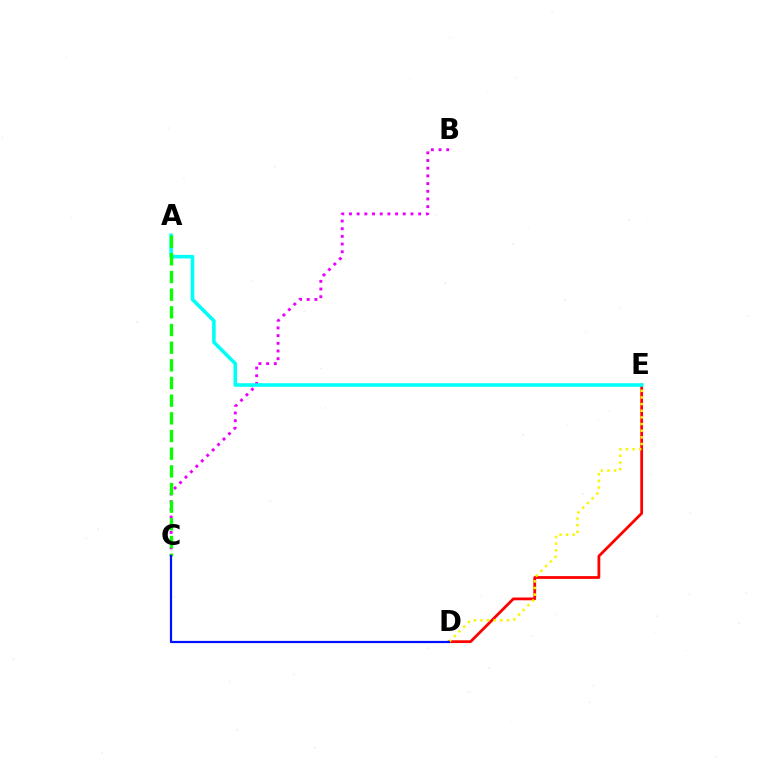{('B', 'C'): [{'color': '#ee00ff', 'line_style': 'dotted', 'thickness': 2.09}], ('D', 'E'): [{'color': '#ff0000', 'line_style': 'solid', 'thickness': 2.0}, {'color': '#fcf500', 'line_style': 'dotted', 'thickness': 1.81}], ('A', 'E'): [{'color': '#00fff6', 'line_style': 'solid', 'thickness': 2.57}], ('A', 'C'): [{'color': '#08ff00', 'line_style': 'dashed', 'thickness': 2.4}], ('C', 'D'): [{'color': '#0010ff', 'line_style': 'solid', 'thickness': 1.59}]}